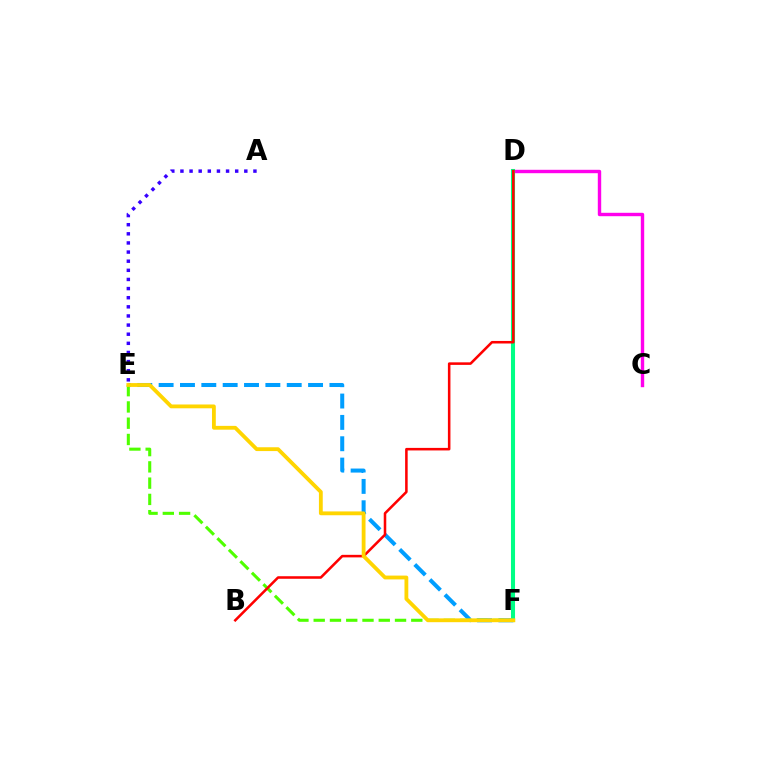{('A', 'E'): [{'color': '#3700ff', 'line_style': 'dotted', 'thickness': 2.48}], ('C', 'D'): [{'color': '#ff00ed', 'line_style': 'solid', 'thickness': 2.45}], ('E', 'F'): [{'color': '#009eff', 'line_style': 'dashed', 'thickness': 2.9}, {'color': '#4fff00', 'line_style': 'dashed', 'thickness': 2.21}, {'color': '#ffd500', 'line_style': 'solid', 'thickness': 2.75}], ('D', 'F'): [{'color': '#00ff86', 'line_style': 'solid', 'thickness': 2.93}], ('B', 'D'): [{'color': '#ff0000', 'line_style': 'solid', 'thickness': 1.83}]}